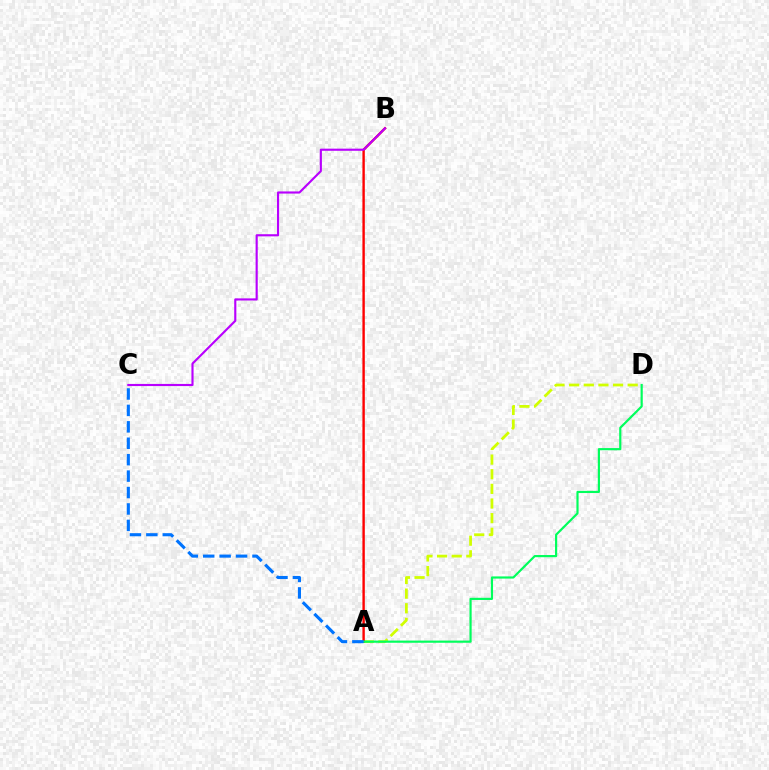{('A', 'D'): [{'color': '#d1ff00', 'line_style': 'dashed', 'thickness': 1.99}, {'color': '#00ff5c', 'line_style': 'solid', 'thickness': 1.57}], ('A', 'B'): [{'color': '#ff0000', 'line_style': 'solid', 'thickness': 1.72}], ('B', 'C'): [{'color': '#b900ff', 'line_style': 'solid', 'thickness': 1.54}], ('A', 'C'): [{'color': '#0074ff', 'line_style': 'dashed', 'thickness': 2.23}]}